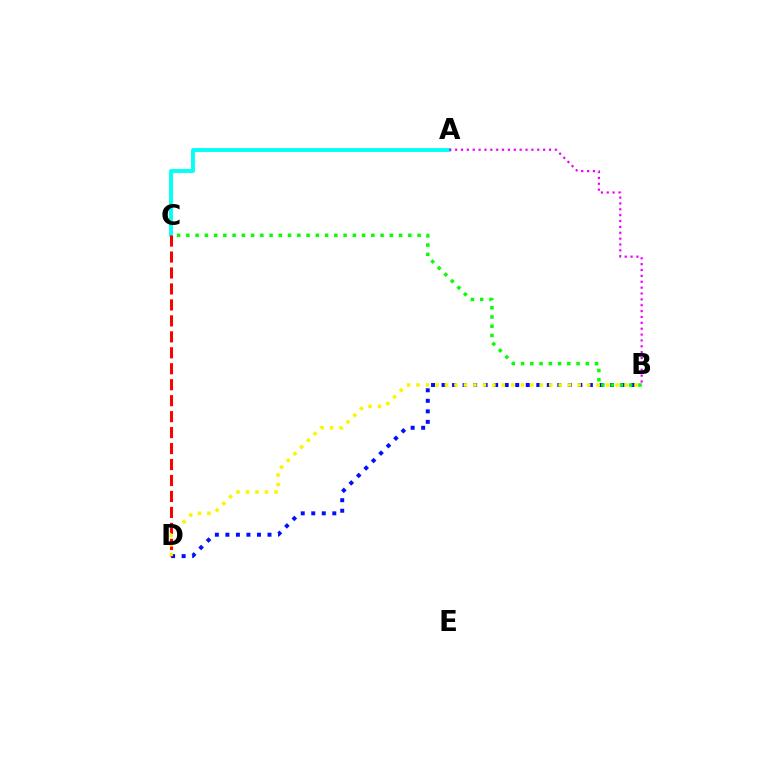{('A', 'C'): [{'color': '#00fff6', 'line_style': 'solid', 'thickness': 2.77}], ('B', 'D'): [{'color': '#0010ff', 'line_style': 'dotted', 'thickness': 2.86}, {'color': '#fcf500', 'line_style': 'dotted', 'thickness': 2.57}], ('B', 'C'): [{'color': '#08ff00', 'line_style': 'dotted', 'thickness': 2.51}], ('C', 'D'): [{'color': '#ff0000', 'line_style': 'dashed', 'thickness': 2.17}], ('A', 'B'): [{'color': '#ee00ff', 'line_style': 'dotted', 'thickness': 1.59}]}